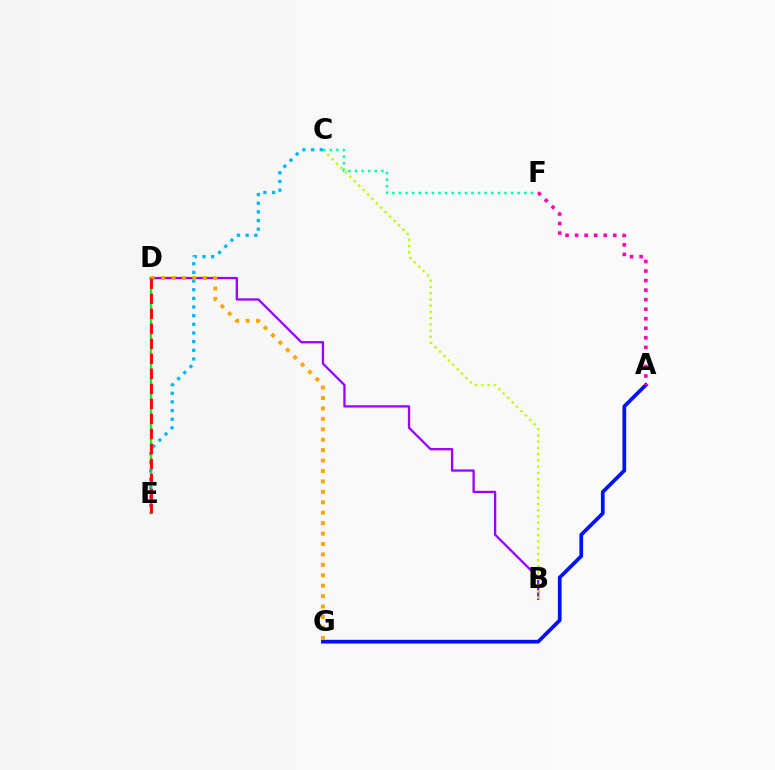{('B', 'D'): [{'color': '#9b00ff', 'line_style': 'solid', 'thickness': 1.65}], ('D', 'E'): [{'color': '#08ff00', 'line_style': 'solid', 'thickness': 1.7}, {'color': '#ff0000', 'line_style': 'dashed', 'thickness': 2.04}], ('B', 'C'): [{'color': '#b3ff00', 'line_style': 'dotted', 'thickness': 1.69}], ('C', 'E'): [{'color': '#00b5ff', 'line_style': 'dotted', 'thickness': 2.35}], ('A', 'G'): [{'color': '#0010ff', 'line_style': 'solid', 'thickness': 2.68}], ('A', 'F'): [{'color': '#ff00bd', 'line_style': 'dotted', 'thickness': 2.59}], ('C', 'F'): [{'color': '#00ff9d', 'line_style': 'dotted', 'thickness': 1.79}], ('D', 'G'): [{'color': '#ffa500', 'line_style': 'dotted', 'thickness': 2.83}]}